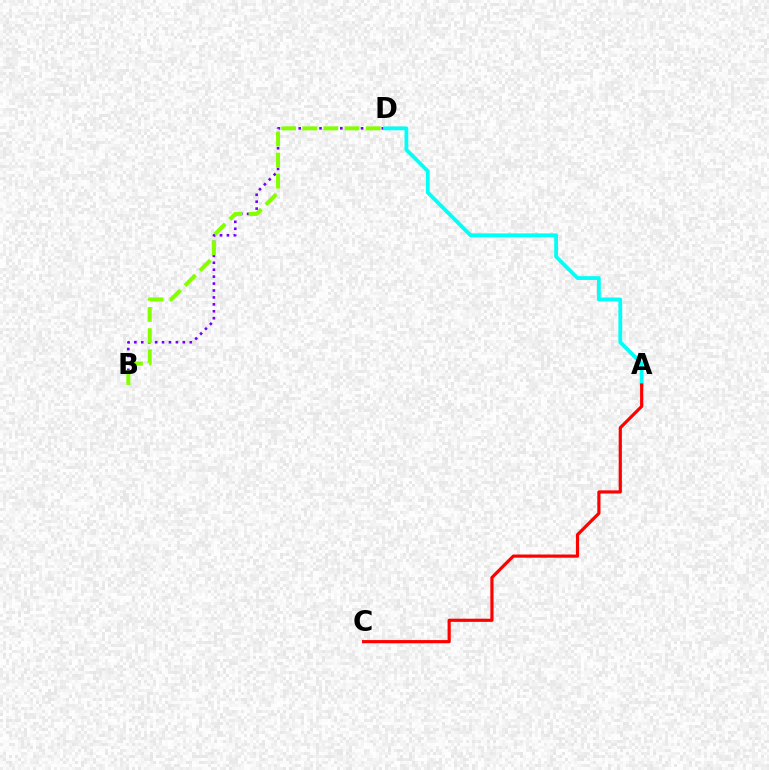{('B', 'D'): [{'color': '#7200ff', 'line_style': 'dotted', 'thickness': 1.88}, {'color': '#84ff00', 'line_style': 'dashed', 'thickness': 2.87}], ('A', 'D'): [{'color': '#00fff6', 'line_style': 'solid', 'thickness': 2.74}], ('A', 'C'): [{'color': '#ff0000', 'line_style': 'solid', 'thickness': 2.29}]}